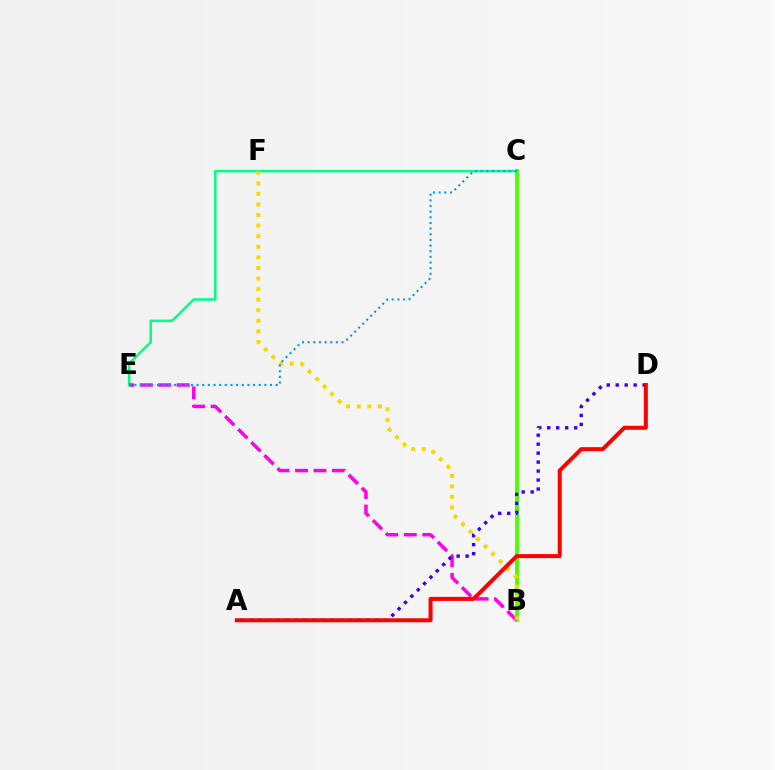{('B', 'C'): [{'color': '#4fff00', 'line_style': 'solid', 'thickness': 2.83}], ('C', 'E'): [{'color': '#00ff86', 'line_style': 'solid', 'thickness': 1.82}, {'color': '#009eff', 'line_style': 'dotted', 'thickness': 1.54}], ('B', 'E'): [{'color': '#ff00ed', 'line_style': 'dashed', 'thickness': 2.51}], ('A', 'D'): [{'color': '#3700ff', 'line_style': 'dotted', 'thickness': 2.44}, {'color': '#ff0000', 'line_style': 'solid', 'thickness': 2.89}], ('B', 'F'): [{'color': '#ffd500', 'line_style': 'dotted', 'thickness': 2.88}]}